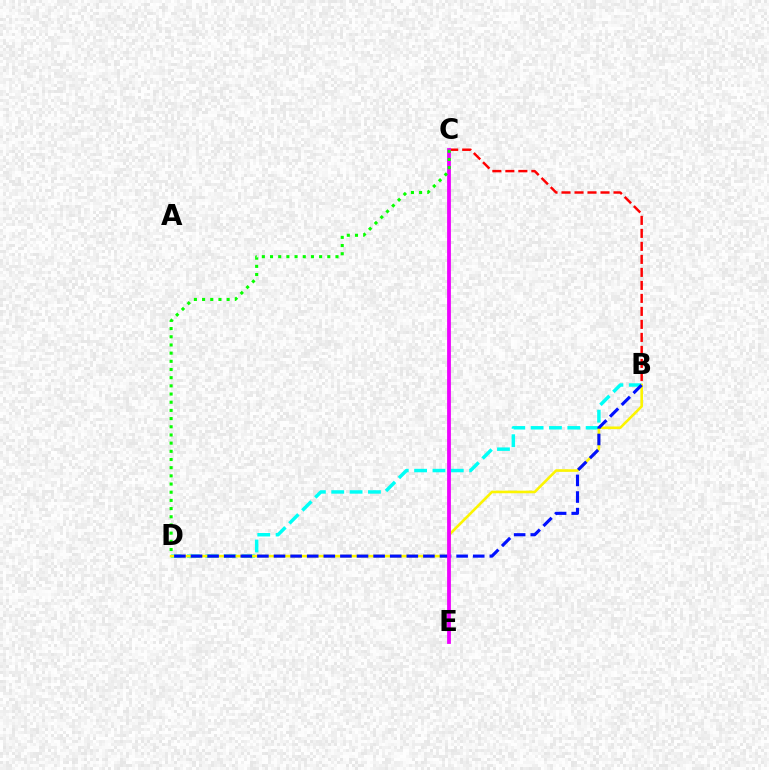{('B', 'C'): [{'color': '#ff0000', 'line_style': 'dashed', 'thickness': 1.77}], ('B', 'D'): [{'color': '#00fff6', 'line_style': 'dashed', 'thickness': 2.49}, {'color': '#fcf500', 'line_style': 'solid', 'thickness': 1.88}, {'color': '#0010ff', 'line_style': 'dashed', 'thickness': 2.26}], ('C', 'E'): [{'color': '#ee00ff', 'line_style': 'solid', 'thickness': 2.72}], ('C', 'D'): [{'color': '#08ff00', 'line_style': 'dotted', 'thickness': 2.22}]}